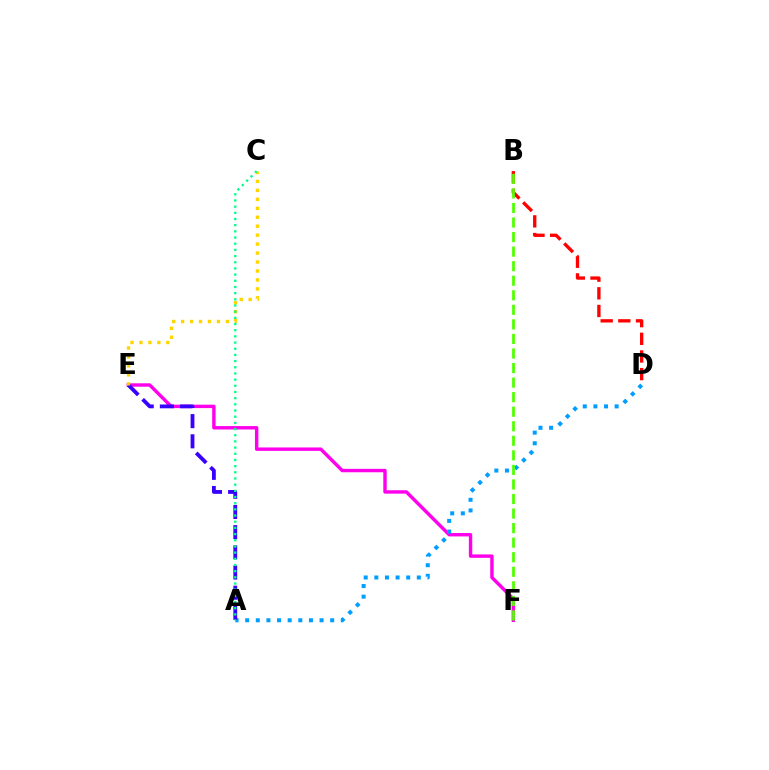{('E', 'F'): [{'color': '#ff00ed', 'line_style': 'solid', 'thickness': 2.46}], ('A', 'D'): [{'color': '#009eff', 'line_style': 'dotted', 'thickness': 2.89}], ('A', 'E'): [{'color': '#3700ff', 'line_style': 'dashed', 'thickness': 2.74}], ('C', 'E'): [{'color': '#ffd500', 'line_style': 'dotted', 'thickness': 2.43}], ('B', 'D'): [{'color': '#ff0000', 'line_style': 'dashed', 'thickness': 2.4}], ('B', 'F'): [{'color': '#4fff00', 'line_style': 'dashed', 'thickness': 1.98}], ('A', 'C'): [{'color': '#00ff86', 'line_style': 'dotted', 'thickness': 1.68}]}